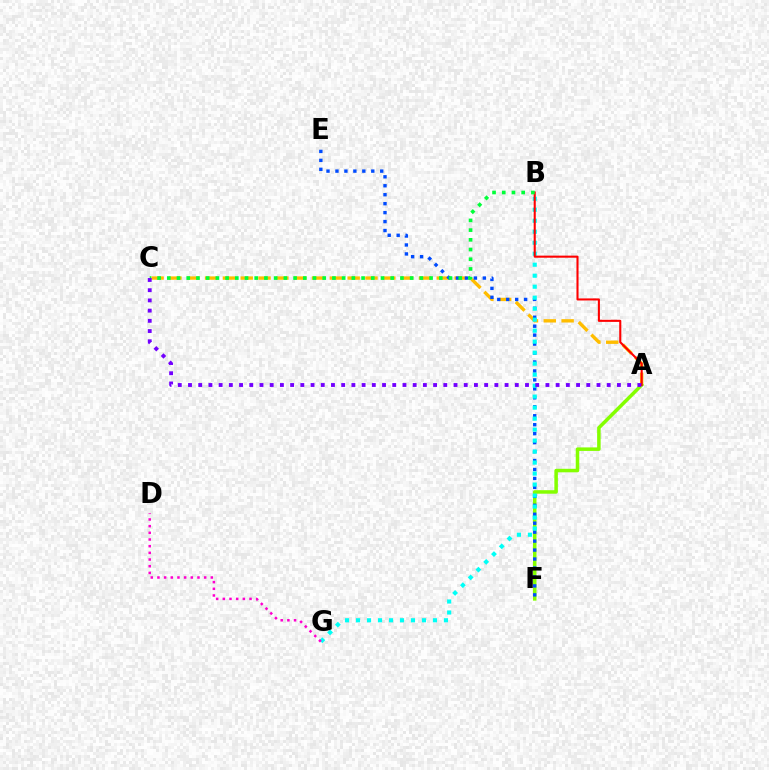{('A', 'C'): [{'color': '#ffbd00', 'line_style': 'dashed', 'thickness': 2.42}, {'color': '#7200ff', 'line_style': 'dotted', 'thickness': 2.77}], ('A', 'F'): [{'color': '#84ff00', 'line_style': 'solid', 'thickness': 2.53}], ('E', 'F'): [{'color': '#004bff', 'line_style': 'dotted', 'thickness': 2.43}], ('B', 'G'): [{'color': '#00fff6', 'line_style': 'dotted', 'thickness': 2.99}], ('A', 'B'): [{'color': '#ff0000', 'line_style': 'solid', 'thickness': 1.5}], ('B', 'C'): [{'color': '#00ff39', 'line_style': 'dotted', 'thickness': 2.64}], ('D', 'G'): [{'color': '#ff00cf', 'line_style': 'dotted', 'thickness': 1.81}]}